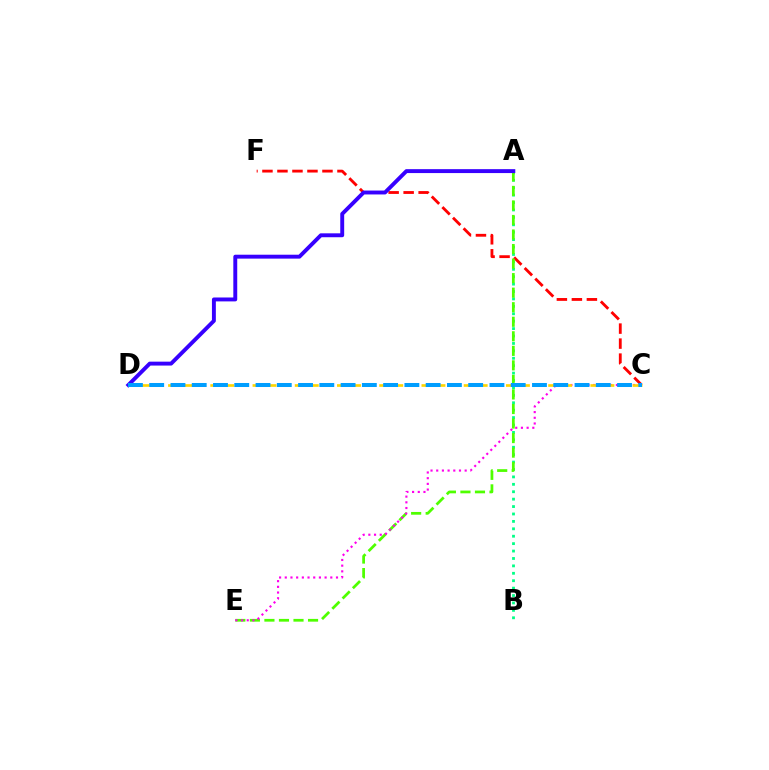{('A', 'B'): [{'color': '#00ff86', 'line_style': 'dotted', 'thickness': 2.01}], ('C', 'F'): [{'color': '#ff0000', 'line_style': 'dashed', 'thickness': 2.04}], ('A', 'E'): [{'color': '#4fff00', 'line_style': 'dashed', 'thickness': 1.98}], ('C', 'E'): [{'color': '#ff00ed', 'line_style': 'dotted', 'thickness': 1.55}], ('C', 'D'): [{'color': '#ffd500', 'line_style': 'dashed', 'thickness': 1.91}, {'color': '#009eff', 'line_style': 'dashed', 'thickness': 2.89}], ('A', 'D'): [{'color': '#3700ff', 'line_style': 'solid', 'thickness': 2.81}]}